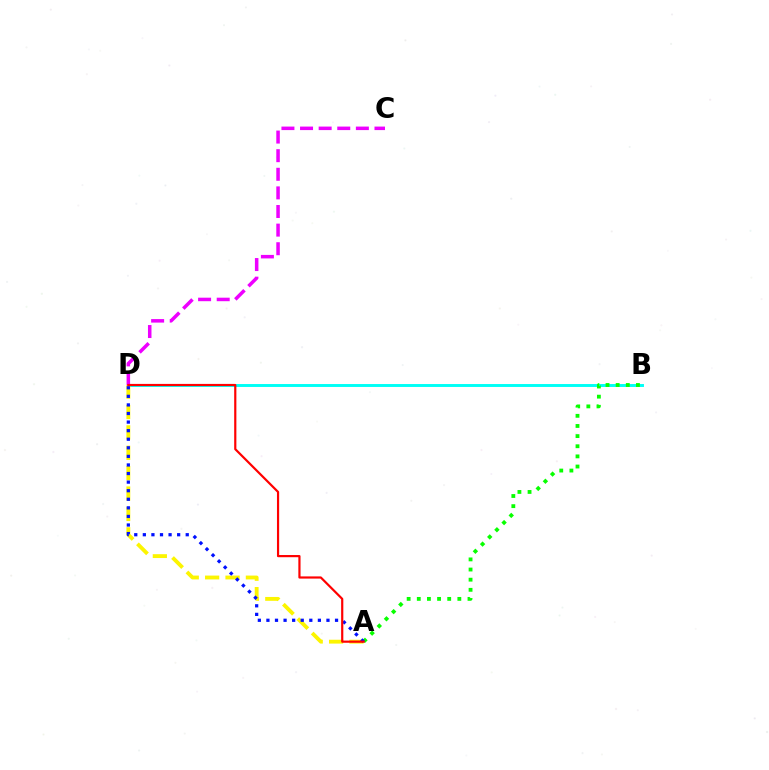{('B', 'D'): [{'color': '#00fff6', 'line_style': 'solid', 'thickness': 2.11}], ('C', 'D'): [{'color': '#ee00ff', 'line_style': 'dashed', 'thickness': 2.53}], ('A', 'D'): [{'color': '#fcf500', 'line_style': 'dashed', 'thickness': 2.77}, {'color': '#0010ff', 'line_style': 'dotted', 'thickness': 2.33}, {'color': '#ff0000', 'line_style': 'solid', 'thickness': 1.58}], ('A', 'B'): [{'color': '#08ff00', 'line_style': 'dotted', 'thickness': 2.75}]}